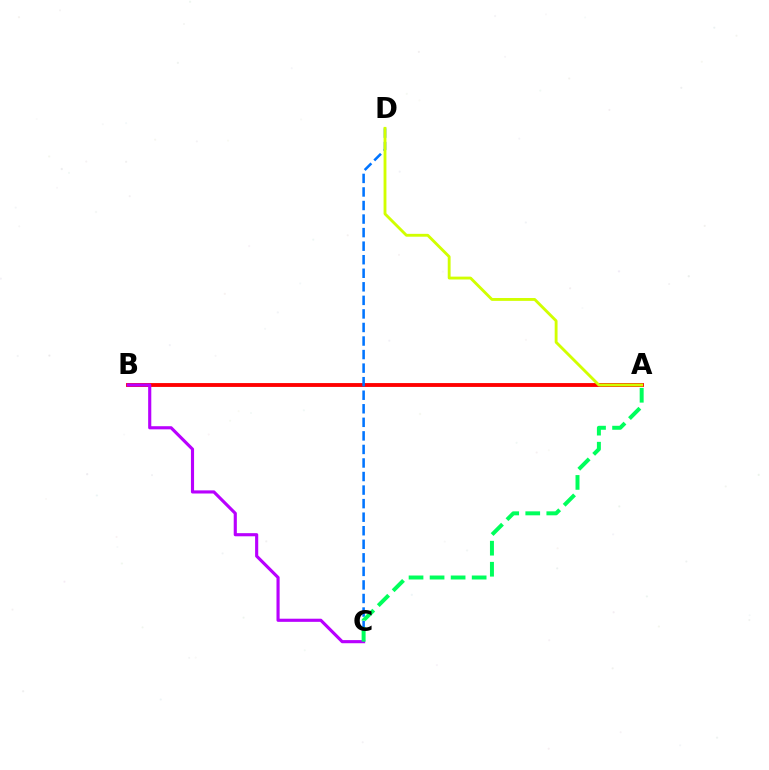{('A', 'B'): [{'color': '#ff0000', 'line_style': 'solid', 'thickness': 2.77}], ('C', 'D'): [{'color': '#0074ff', 'line_style': 'dashed', 'thickness': 1.84}], ('B', 'C'): [{'color': '#b900ff', 'line_style': 'solid', 'thickness': 2.25}], ('A', 'C'): [{'color': '#00ff5c', 'line_style': 'dashed', 'thickness': 2.86}], ('A', 'D'): [{'color': '#d1ff00', 'line_style': 'solid', 'thickness': 2.06}]}